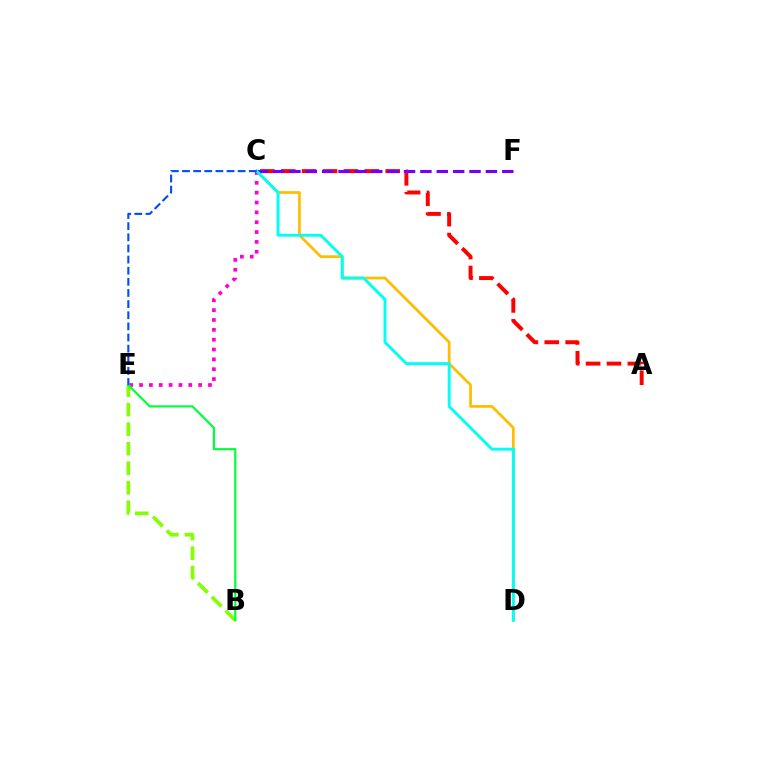{('C', 'D'): [{'color': '#ffbd00', 'line_style': 'solid', 'thickness': 1.97}, {'color': '#00fff6', 'line_style': 'solid', 'thickness': 2.1}], ('C', 'E'): [{'color': '#ff00cf', 'line_style': 'dotted', 'thickness': 2.68}, {'color': '#004bff', 'line_style': 'dashed', 'thickness': 1.51}], ('B', 'E'): [{'color': '#84ff00', 'line_style': 'dashed', 'thickness': 2.65}, {'color': '#00ff39', 'line_style': 'solid', 'thickness': 1.57}], ('A', 'C'): [{'color': '#ff0000', 'line_style': 'dashed', 'thickness': 2.84}], ('C', 'F'): [{'color': '#7200ff', 'line_style': 'dashed', 'thickness': 2.22}]}